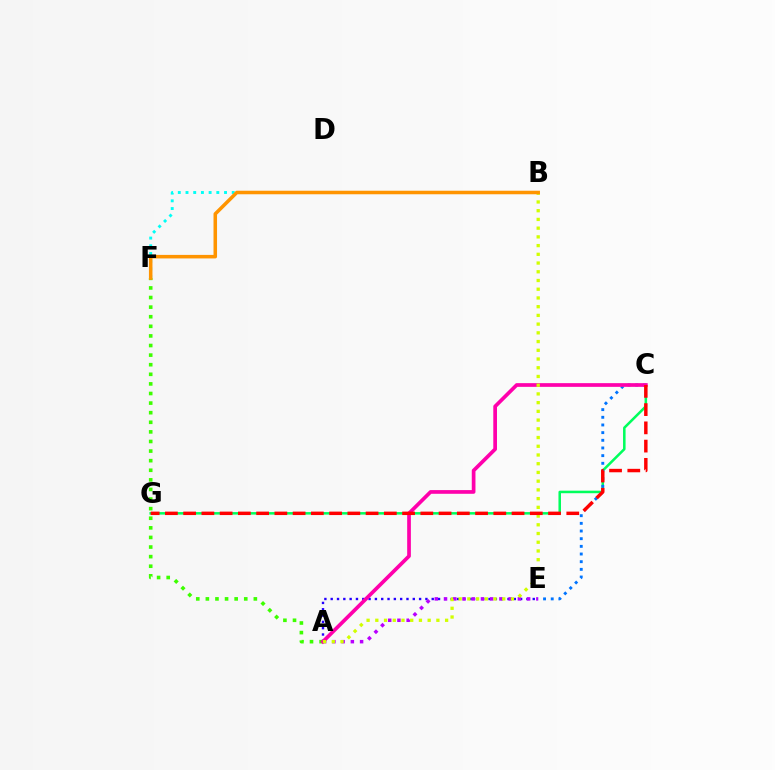{('A', 'E'): [{'color': '#2500ff', 'line_style': 'dotted', 'thickness': 1.72}, {'color': '#b900ff', 'line_style': 'dotted', 'thickness': 2.51}], ('A', 'F'): [{'color': '#3dff00', 'line_style': 'dotted', 'thickness': 2.61}], ('B', 'F'): [{'color': '#00fff6', 'line_style': 'dotted', 'thickness': 2.09}, {'color': '#ff9400', 'line_style': 'solid', 'thickness': 2.54}], ('C', 'G'): [{'color': '#00ff5c', 'line_style': 'solid', 'thickness': 1.82}, {'color': '#ff0000', 'line_style': 'dashed', 'thickness': 2.48}], ('C', 'E'): [{'color': '#0074ff', 'line_style': 'dotted', 'thickness': 2.08}], ('A', 'C'): [{'color': '#ff00ac', 'line_style': 'solid', 'thickness': 2.66}], ('A', 'B'): [{'color': '#d1ff00', 'line_style': 'dotted', 'thickness': 2.37}]}